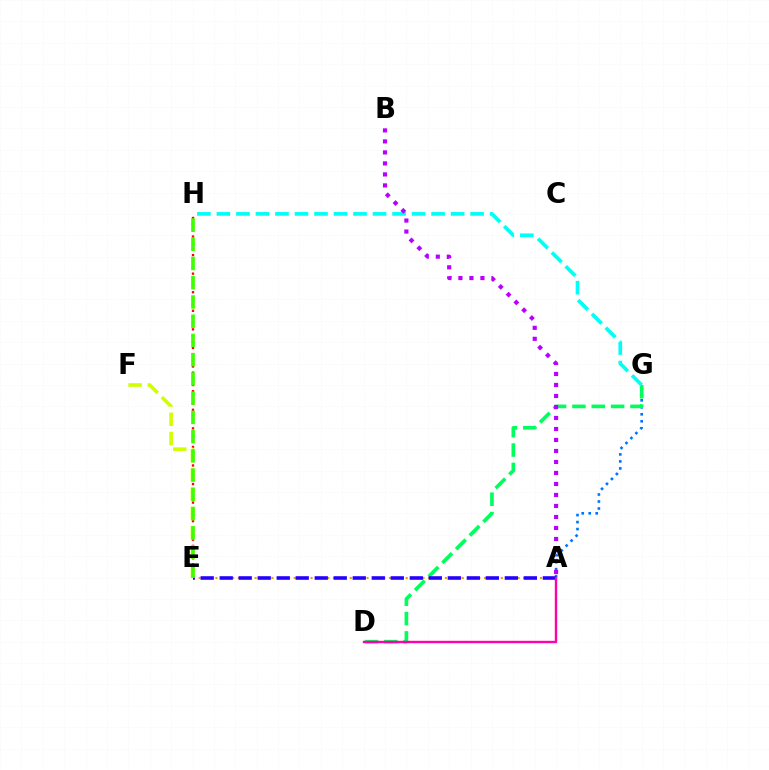{('A', 'E'): [{'color': '#ff9400', 'line_style': 'dotted', 'thickness': 1.52}, {'color': '#2500ff', 'line_style': 'dashed', 'thickness': 2.58}], ('E', 'H'): [{'color': '#ff0000', 'line_style': 'dotted', 'thickness': 1.68}, {'color': '#3dff00', 'line_style': 'dashed', 'thickness': 2.61}], ('A', 'G'): [{'color': '#0074ff', 'line_style': 'dotted', 'thickness': 1.9}], ('D', 'G'): [{'color': '#00ff5c', 'line_style': 'dashed', 'thickness': 2.63}], ('G', 'H'): [{'color': '#00fff6', 'line_style': 'dashed', 'thickness': 2.65}], ('E', 'F'): [{'color': '#d1ff00', 'line_style': 'dashed', 'thickness': 2.62}], ('A', 'B'): [{'color': '#b900ff', 'line_style': 'dotted', 'thickness': 2.99}], ('A', 'D'): [{'color': '#ff00ac', 'line_style': 'solid', 'thickness': 1.73}]}